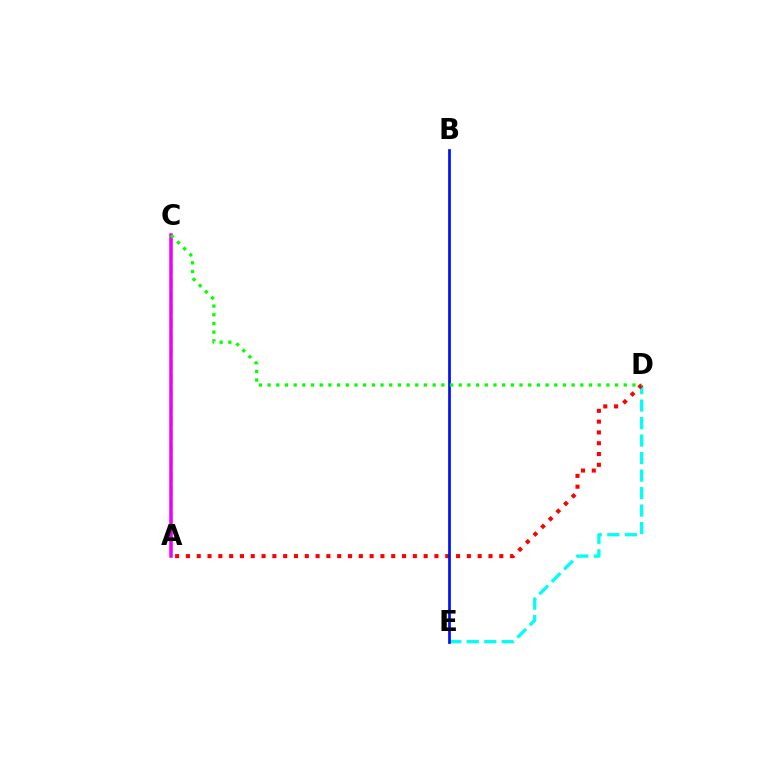{('D', 'E'): [{'color': '#00fff6', 'line_style': 'dashed', 'thickness': 2.38}], ('A', 'C'): [{'color': '#fcf500', 'line_style': 'dashed', 'thickness': 1.89}, {'color': '#ee00ff', 'line_style': 'solid', 'thickness': 2.53}], ('A', 'D'): [{'color': '#ff0000', 'line_style': 'dotted', 'thickness': 2.94}], ('B', 'E'): [{'color': '#0010ff', 'line_style': 'solid', 'thickness': 1.97}], ('C', 'D'): [{'color': '#08ff00', 'line_style': 'dotted', 'thickness': 2.36}]}